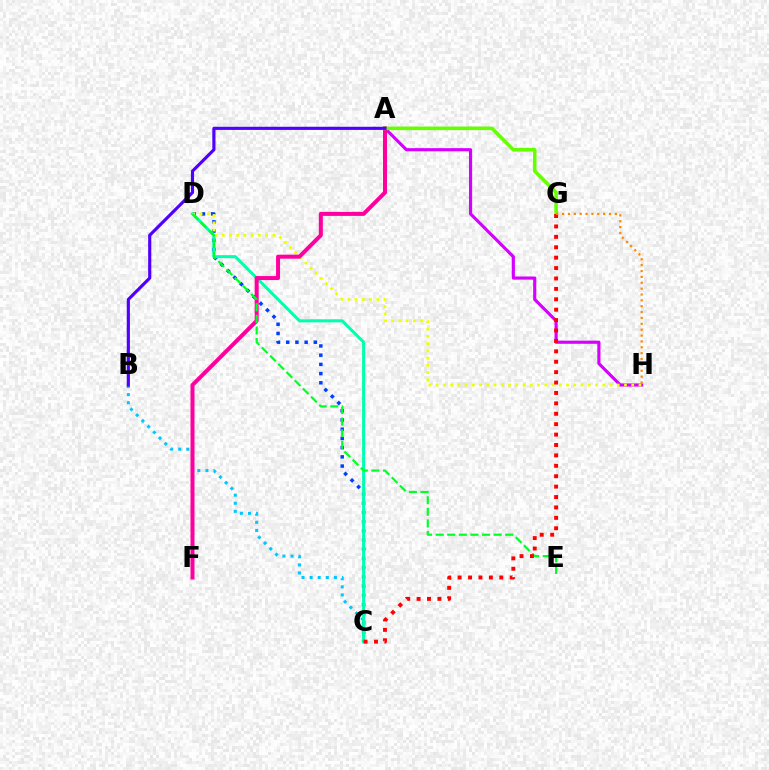{('B', 'C'): [{'color': '#00c7ff', 'line_style': 'dotted', 'thickness': 2.2}], ('A', 'H'): [{'color': '#d600ff', 'line_style': 'solid', 'thickness': 2.26}], ('C', 'D'): [{'color': '#003fff', 'line_style': 'dotted', 'thickness': 2.5}, {'color': '#00ffaf', 'line_style': 'solid', 'thickness': 2.19}], ('D', 'H'): [{'color': '#eeff00', 'line_style': 'dotted', 'thickness': 1.97}], ('A', 'F'): [{'color': '#ff00a0', 'line_style': 'solid', 'thickness': 2.88}], ('A', 'G'): [{'color': '#66ff00', 'line_style': 'solid', 'thickness': 2.58}], ('D', 'E'): [{'color': '#00ff27', 'line_style': 'dashed', 'thickness': 1.57}], ('A', 'B'): [{'color': '#4f00ff', 'line_style': 'solid', 'thickness': 2.27}], ('C', 'G'): [{'color': '#ff0000', 'line_style': 'dotted', 'thickness': 2.83}], ('G', 'H'): [{'color': '#ff8800', 'line_style': 'dotted', 'thickness': 1.59}]}